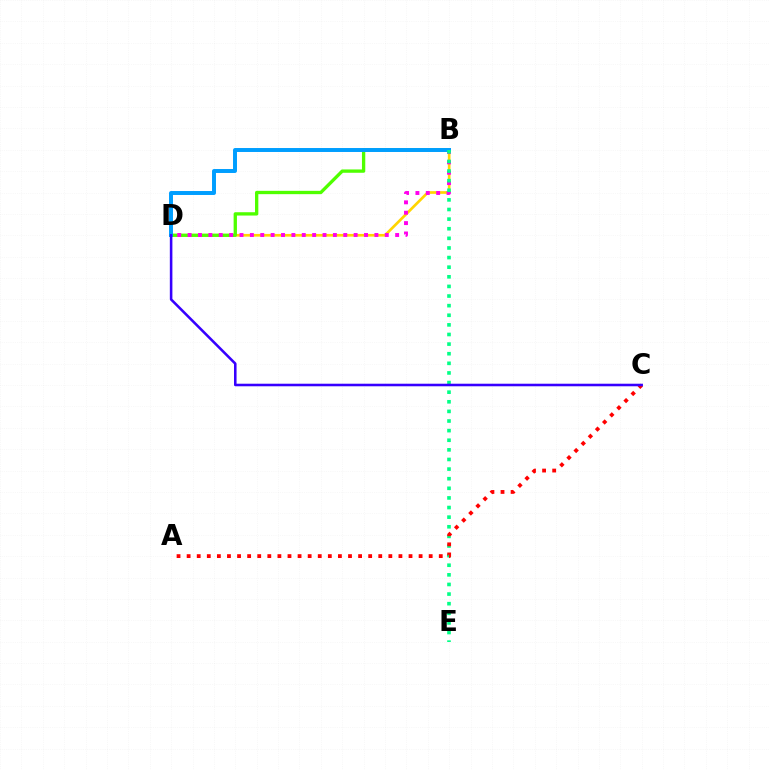{('B', 'D'): [{'color': '#ffd500', 'line_style': 'solid', 'thickness': 1.93}, {'color': '#4fff00', 'line_style': 'solid', 'thickness': 2.39}, {'color': '#ff00ed', 'line_style': 'dotted', 'thickness': 2.82}, {'color': '#009eff', 'line_style': 'solid', 'thickness': 2.85}], ('B', 'E'): [{'color': '#00ff86', 'line_style': 'dotted', 'thickness': 2.61}], ('A', 'C'): [{'color': '#ff0000', 'line_style': 'dotted', 'thickness': 2.74}], ('C', 'D'): [{'color': '#3700ff', 'line_style': 'solid', 'thickness': 1.84}]}